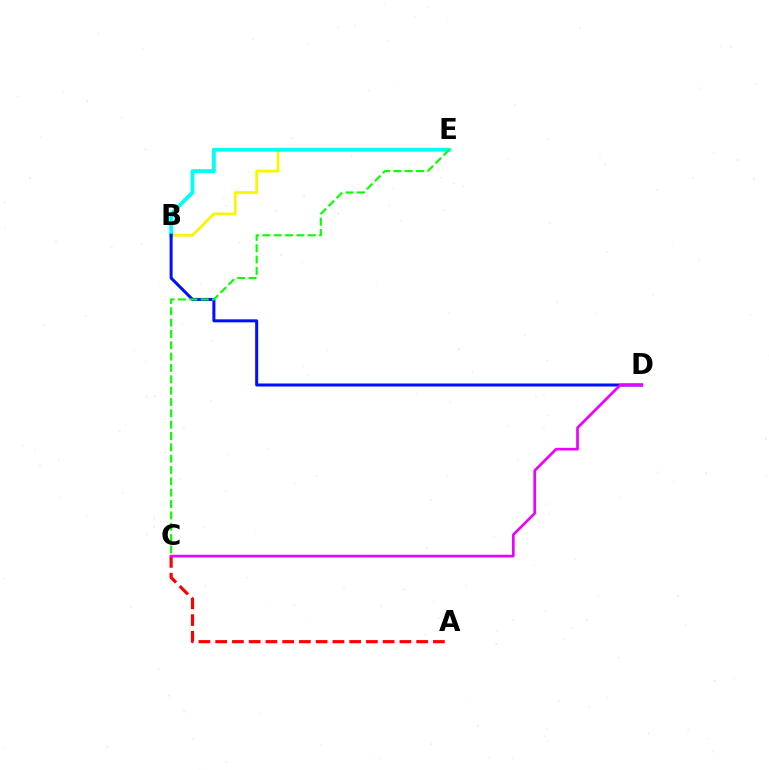{('A', 'C'): [{'color': '#ff0000', 'line_style': 'dashed', 'thickness': 2.28}], ('B', 'E'): [{'color': '#fcf500', 'line_style': 'solid', 'thickness': 1.99}, {'color': '#00fff6', 'line_style': 'solid', 'thickness': 2.74}], ('B', 'D'): [{'color': '#0010ff', 'line_style': 'solid', 'thickness': 2.17}], ('C', 'E'): [{'color': '#08ff00', 'line_style': 'dashed', 'thickness': 1.54}], ('C', 'D'): [{'color': '#ee00ff', 'line_style': 'solid', 'thickness': 1.93}]}